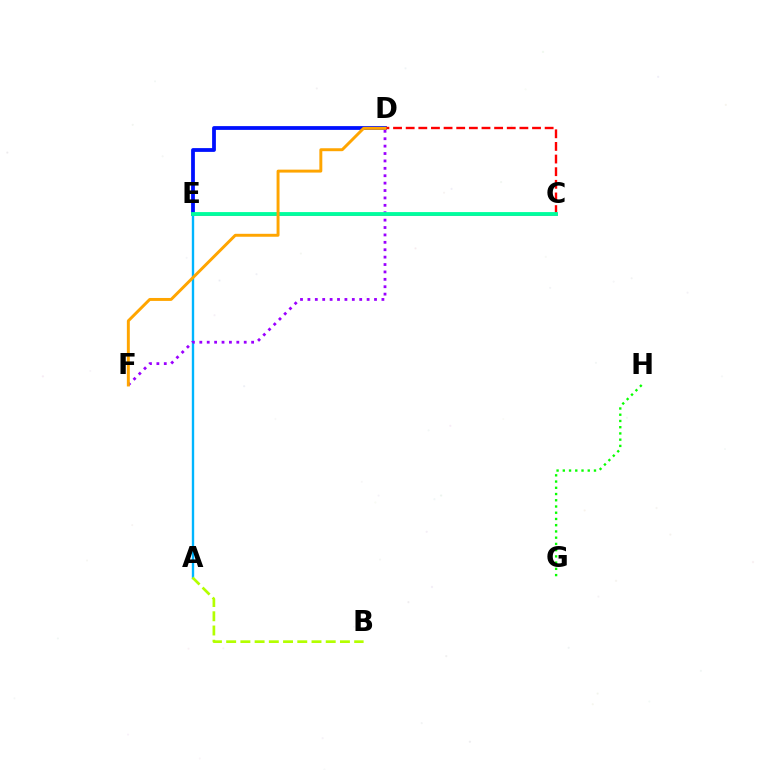{('D', 'E'): [{'color': '#0010ff', 'line_style': 'solid', 'thickness': 2.72}], ('C', 'E'): [{'color': '#ff00bd', 'line_style': 'solid', 'thickness': 1.81}, {'color': '#00ff9d', 'line_style': 'solid', 'thickness': 2.76}], ('A', 'E'): [{'color': '#00b5ff', 'line_style': 'solid', 'thickness': 1.7}], ('G', 'H'): [{'color': '#08ff00', 'line_style': 'dotted', 'thickness': 1.69}], ('D', 'F'): [{'color': '#9b00ff', 'line_style': 'dotted', 'thickness': 2.01}, {'color': '#ffa500', 'line_style': 'solid', 'thickness': 2.12}], ('C', 'D'): [{'color': '#ff0000', 'line_style': 'dashed', 'thickness': 1.72}], ('A', 'B'): [{'color': '#b3ff00', 'line_style': 'dashed', 'thickness': 1.93}]}